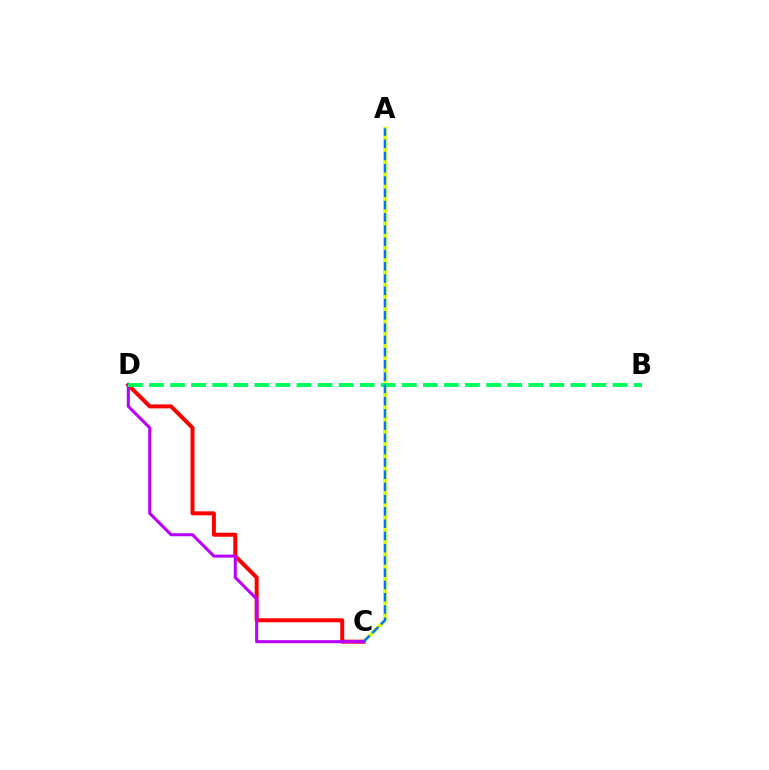{('A', 'C'): [{'color': '#d1ff00', 'line_style': 'solid', 'thickness': 2.47}, {'color': '#0074ff', 'line_style': 'dashed', 'thickness': 1.66}], ('C', 'D'): [{'color': '#ff0000', 'line_style': 'solid', 'thickness': 2.87}, {'color': '#b900ff', 'line_style': 'solid', 'thickness': 2.19}], ('B', 'D'): [{'color': '#00ff5c', 'line_style': 'dashed', 'thickness': 2.86}]}